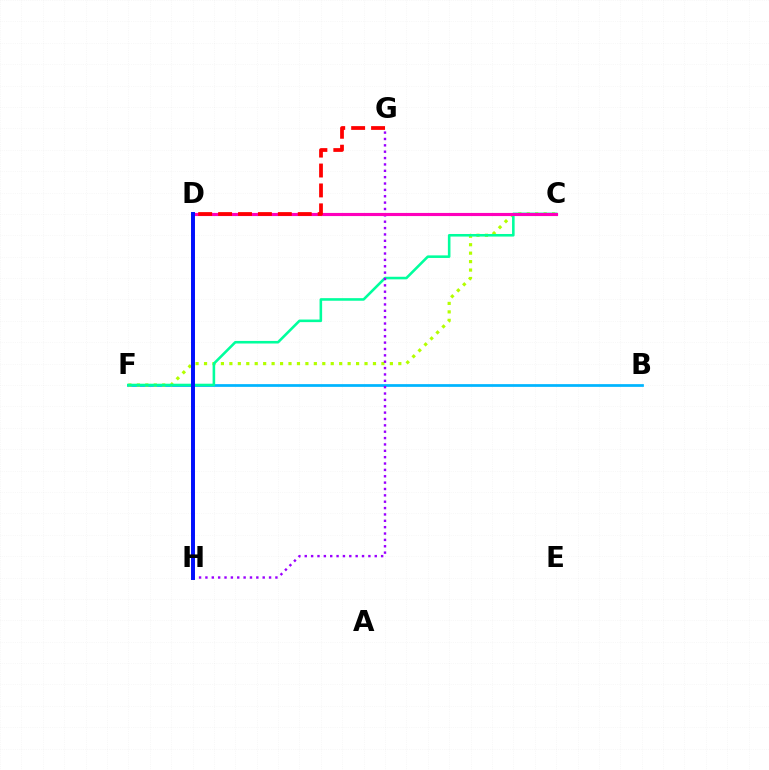{('C', 'D'): [{'color': '#08ff00', 'line_style': 'dashed', 'thickness': 1.95}, {'color': '#ff00bd', 'line_style': 'solid', 'thickness': 2.25}], ('D', 'H'): [{'color': '#ffa500', 'line_style': 'solid', 'thickness': 2.6}, {'color': '#0010ff', 'line_style': 'solid', 'thickness': 2.83}], ('B', 'F'): [{'color': '#00b5ff', 'line_style': 'solid', 'thickness': 1.97}], ('C', 'F'): [{'color': '#b3ff00', 'line_style': 'dotted', 'thickness': 2.3}, {'color': '#00ff9d', 'line_style': 'solid', 'thickness': 1.86}], ('G', 'H'): [{'color': '#9b00ff', 'line_style': 'dotted', 'thickness': 1.73}], ('D', 'G'): [{'color': '#ff0000', 'line_style': 'dashed', 'thickness': 2.71}]}